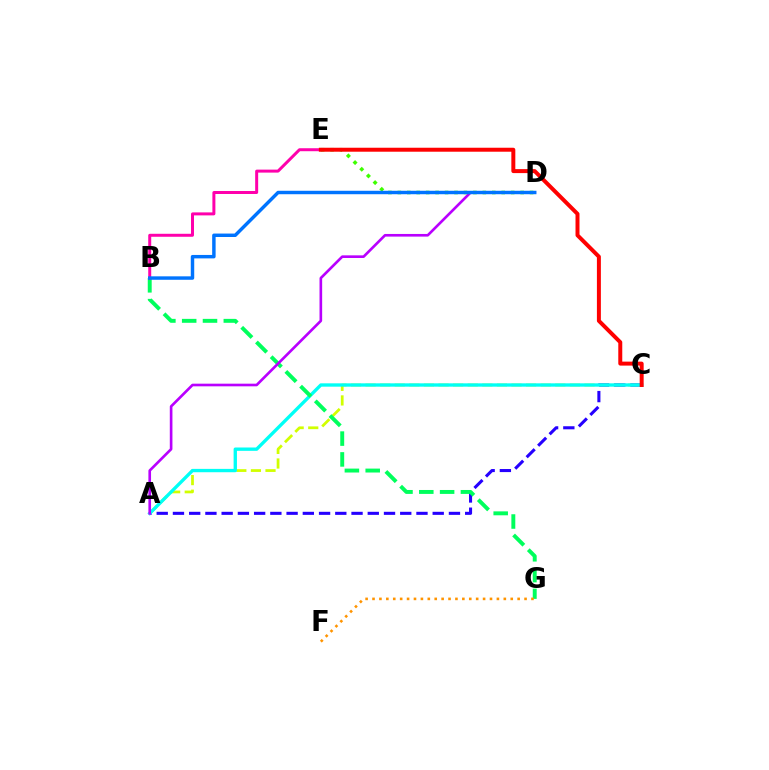{('A', 'C'): [{'color': '#d1ff00', 'line_style': 'dashed', 'thickness': 1.98}, {'color': '#2500ff', 'line_style': 'dashed', 'thickness': 2.21}, {'color': '#00fff6', 'line_style': 'solid', 'thickness': 2.41}], ('B', 'G'): [{'color': '#00ff5c', 'line_style': 'dashed', 'thickness': 2.83}], ('F', 'G'): [{'color': '#ff9400', 'line_style': 'dotted', 'thickness': 1.88}], ('A', 'D'): [{'color': '#b900ff', 'line_style': 'solid', 'thickness': 1.9}], ('B', 'E'): [{'color': '#ff00ac', 'line_style': 'solid', 'thickness': 2.15}], ('D', 'E'): [{'color': '#3dff00', 'line_style': 'dotted', 'thickness': 2.57}], ('C', 'E'): [{'color': '#ff0000', 'line_style': 'solid', 'thickness': 2.86}], ('B', 'D'): [{'color': '#0074ff', 'line_style': 'solid', 'thickness': 2.48}]}